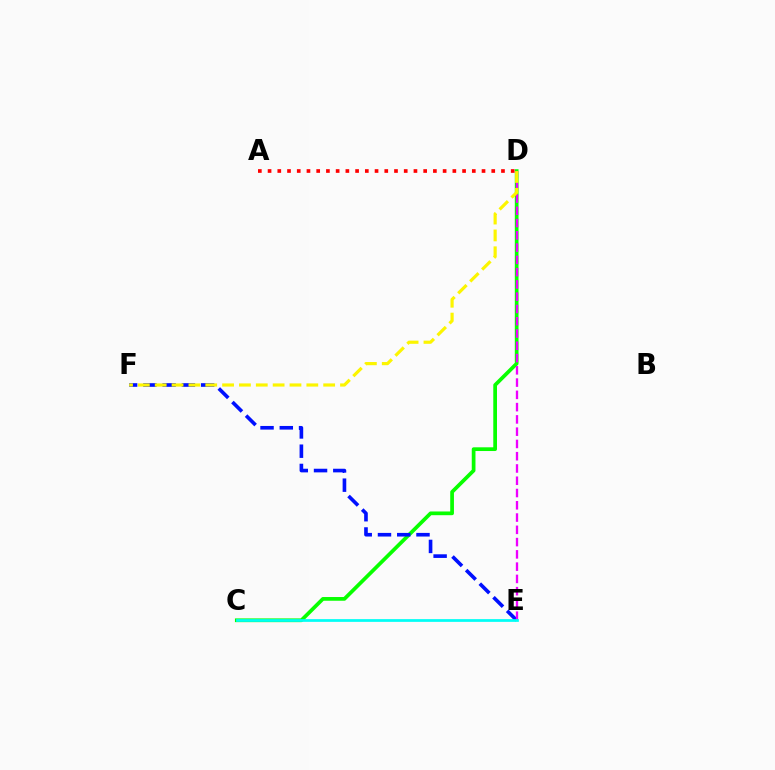{('C', 'D'): [{'color': '#08ff00', 'line_style': 'solid', 'thickness': 2.68}], ('E', 'F'): [{'color': '#0010ff', 'line_style': 'dashed', 'thickness': 2.62}], ('D', 'E'): [{'color': '#ee00ff', 'line_style': 'dashed', 'thickness': 1.67}], ('A', 'D'): [{'color': '#ff0000', 'line_style': 'dotted', 'thickness': 2.64}], ('C', 'E'): [{'color': '#00fff6', 'line_style': 'solid', 'thickness': 1.97}], ('D', 'F'): [{'color': '#fcf500', 'line_style': 'dashed', 'thickness': 2.29}]}